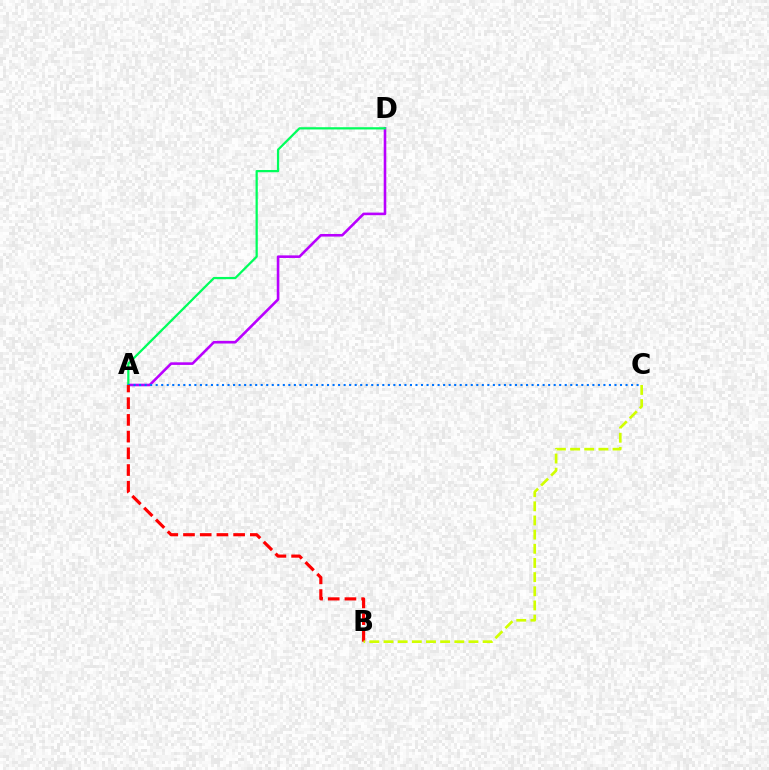{('A', 'D'): [{'color': '#b900ff', 'line_style': 'solid', 'thickness': 1.87}, {'color': '#00ff5c', 'line_style': 'solid', 'thickness': 1.61}], ('A', 'C'): [{'color': '#0074ff', 'line_style': 'dotted', 'thickness': 1.5}], ('A', 'B'): [{'color': '#ff0000', 'line_style': 'dashed', 'thickness': 2.27}], ('B', 'C'): [{'color': '#d1ff00', 'line_style': 'dashed', 'thickness': 1.92}]}